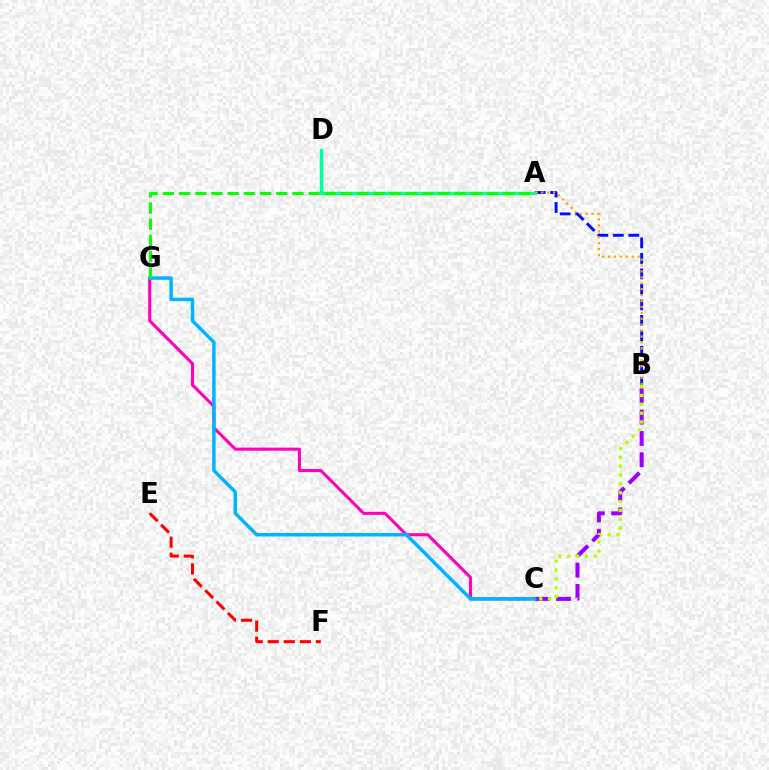{('C', 'G'): [{'color': '#ff00bd', 'line_style': 'solid', 'thickness': 2.21}, {'color': '#00b5ff', 'line_style': 'solid', 'thickness': 2.51}], ('A', 'B'): [{'color': '#0010ff', 'line_style': 'dashed', 'thickness': 2.1}, {'color': '#ffa500', 'line_style': 'dotted', 'thickness': 1.61}], ('B', 'C'): [{'color': '#9b00ff', 'line_style': 'dashed', 'thickness': 2.9}, {'color': '#b3ff00', 'line_style': 'dotted', 'thickness': 2.4}], ('A', 'D'): [{'color': '#00ff9d', 'line_style': 'solid', 'thickness': 2.45}], ('A', 'G'): [{'color': '#08ff00', 'line_style': 'dashed', 'thickness': 2.2}], ('E', 'F'): [{'color': '#ff0000', 'line_style': 'dashed', 'thickness': 2.18}]}